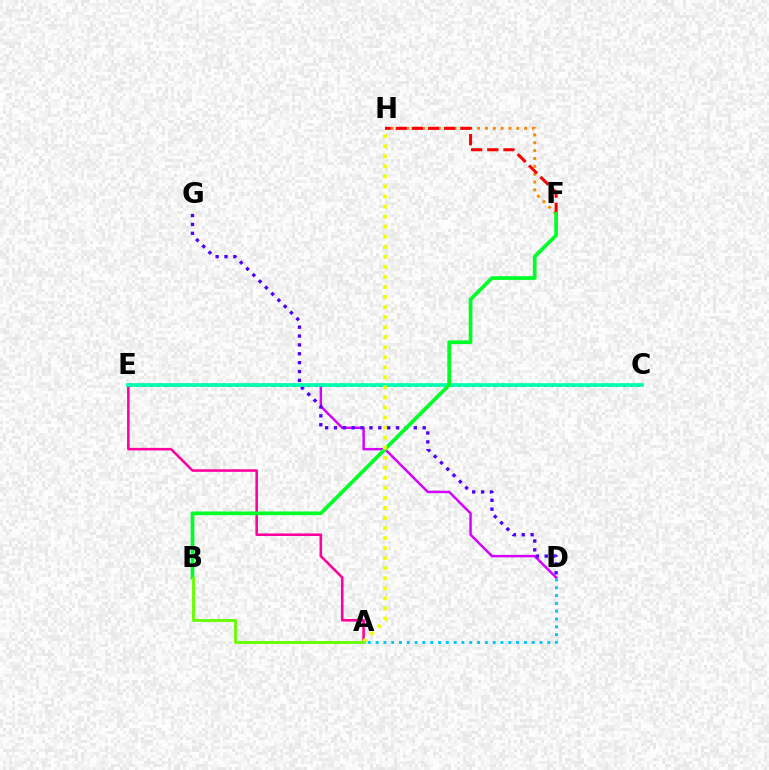{('F', 'H'): [{'color': '#ff8800', 'line_style': 'dotted', 'thickness': 2.13}, {'color': '#ff0000', 'line_style': 'dashed', 'thickness': 2.19}], ('C', 'E'): [{'color': '#003fff', 'line_style': 'dotted', 'thickness': 1.95}, {'color': '#00ffaf', 'line_style': 'solid', 'thickness': 2.64}], ('A', 'E'): [{'color': '#ff00a0', 'line_style': 'solid', 'thickness': 1.85}], ('D', 'E'): [{'color': '#d600ff', 'line_style': 'solid', 'thickness': 1.78}], ('D', 'G'): [{'color': '#4f00ff', 'line_style': 'dotted', 'thickness': 2.41}], ('B', 'F'): [{'color': '#00ff27', 'line_style': 'solid', 'thickness': 2.67}], ('A', 'D'): [{'color': '#00c7ff', 'line_style': 'dotted', 'thickness': 2.12}], ('A', 'H'): [{'color': '#eeff00', 'line_style': 'dotted', 'thickness': 2.73}], ('A', 'B'): [{'color': '#66ff00', 'line_style': 'solid', 'thickness': 2.07}]}